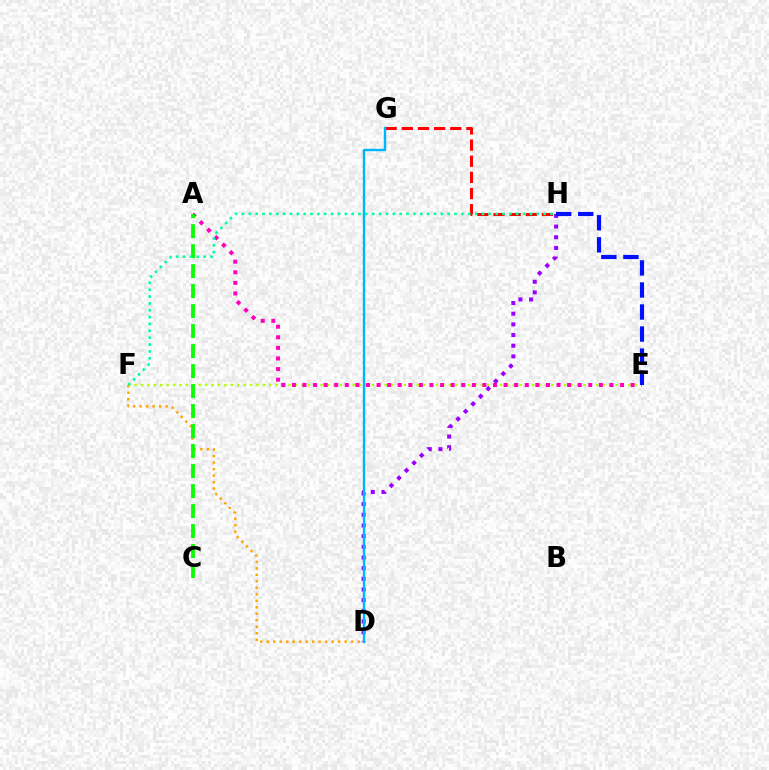{('E', 'F'): [{'color': '#b3ff00', 'line_style': 'dotted', 'thickness': 1.74}], ('D', 'F'): [{'color': '#ffa500', 'line_style': 'dotted', 'thickness': 1.76}], ('A', 'E'): [{'color': '#ff00bd', 'line_style': 'dotted', 'thickness': 2.88}], ('D', 'H'): [{'color': '#9b00ff', 'line_style': 'dotted', 'thickness': 2.9}], ('G', 'H'): [{'color': '#ff0000', 'line_style': 'dashed', 'thickness': 2.19}], ('A', 'C'): [{'color': '#08ff00', 'line_style': 'dashed', 'thickness': 2.72}], ('D', 'G'): [{'color': '#00b5ff', 'line_style': 'solid', 'thickness': 1.72}], ('F', 'H'): [{'color': '#00ff9d', 'line_style': 'dotted', 'thickness': 1.86}], ('E', 'H'): [{'color': '#0010ff', 'line_style': 'dashed', 'thickness': 2.99}]}